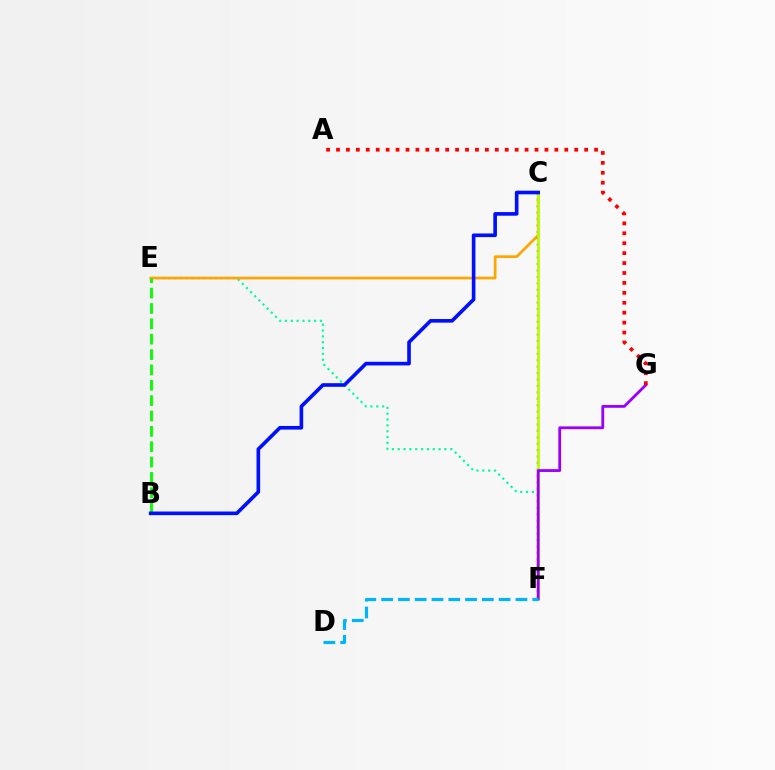{('E', 'F'): [{'color': '#00ff9d', 'line_style': 'dotted', 'thickness': 1.59}], ('C', 'E'): [{'color': '#ffa500', 'line_style': 'solid', 'thickness': 1.95}], ('C', 'F'): [{'color': '#ff00bd', 'line_style': 'dotted', 'thickness': 1.74}, {'color': '#b3ff00', 'line_style': 'solid', 'thickness': 1.99}], ('F', 'G'): [{'color': '#9b00ff', 'line_style': 'solid', 'thickness': 2.03}], ('A', 'G'): [{'color': '#ff0000', 'line_style': 'dotted', 'thickness': 2.7}], ('B', 'E'): [{'color': '#08ff00', 'line_style': 'dashed', 'thickness': 2.09}], ('D', 'F'): [{'color': '#00b5ff', 'line_style': 'dashed', 'thickness': 2.28}], ('B', 'C'): [{'color': '#0010ff', 'line_style': 'solid', 'thickness': 2.62}]}